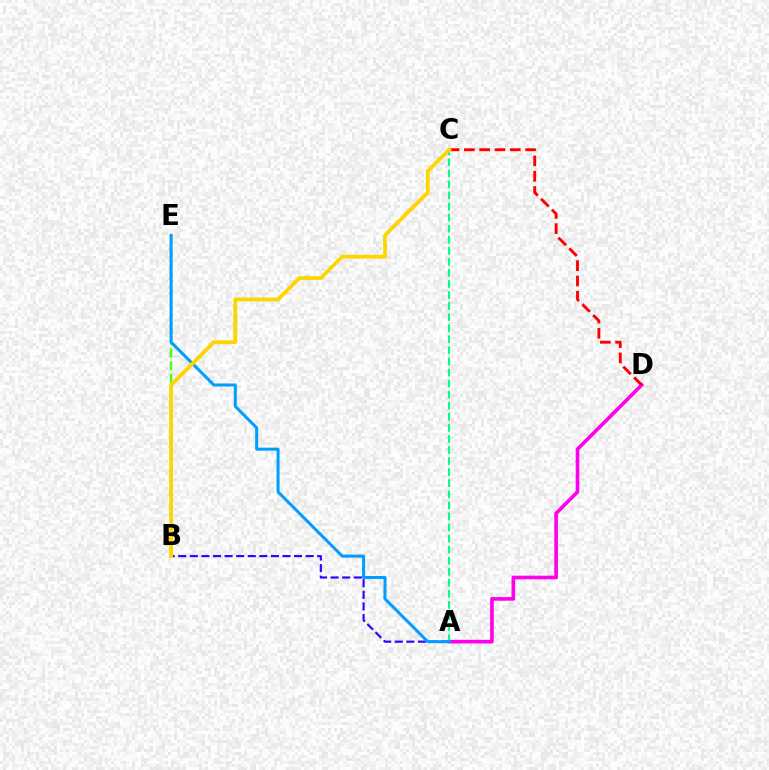{('B', 'E'): [{'color': '#4fff00', 'line_style': 'dashed', 'thickness': 1.71}], ('A', 'B'): [{'color': '#3700ff', 'line_style': 'dashed', 'thickness': 1.57}], ('A', 'D'): [{'color': '#ff00ed', 'line_style': 'solid', 'thickness': 2.62}], ('A', 'C'): [{'color': '#00ff86', 'line_style': 'dashed', 'thickness': 1.5}], ('A', 'E'): [{'color': '#009eff', 'line_style': 'solid', 'thickness': 2.18}], ('C', 'D'): [{'color': '#ff0000', 'line_style': 'dashed', 'thickness': 2.08}], ('B', 'C'): [{'color': '#ffd500', 'line_style': 'solid', 'thickness': 2.71}]}